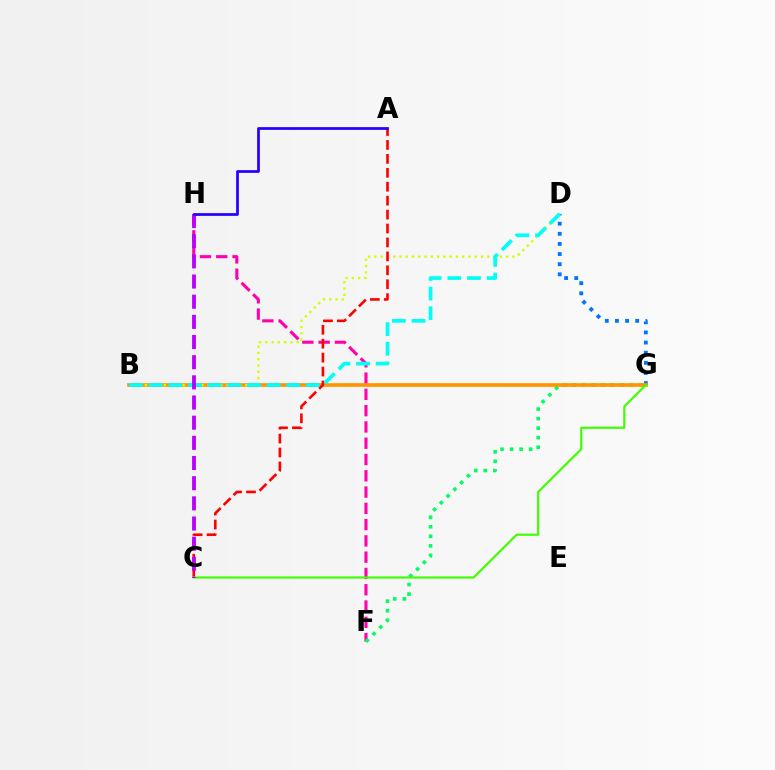{('F', 'H'): [{'color': '#ff00ac', 'line_style': 'dashed', 'thickness': 2.21}], ('D', 'G'): [{'color': '#0074ff', 'line_style': 'dotted', 'thickness': 2.75}], ('F', 'G'): [{'color': '#00ff5c', 'line_style': 'dotted', 'thickness': 2.59}], ('B', 'G'): [{'color': '#ff9400', 'line_style': 'solid', 'thickness': 2.63}], ('B', 'D'): [{'color': '#d1ff00', 'line_style': 'dotted', 'thickness': 1.7}, {'color': '#00fff6', 'line_style': 'dashed', 'thickness': 2.67}], ('A', 'C'): [{'color': '#ff0000', 'line_style': 'dashed', 'thickness': 1.89}], ('C', 'G'): [{'color': '#3dff00', 'line_style': 'solid', 'thickness': 1.55}], ('C', 'H'): [{'color': '#b900ff', 'line_style': 'dashed', 'thickness': 2.74}], ('A', 'H'): [{'color': '#2500ff', 'line_style': 'solid', 'thickness': 1.97}]}